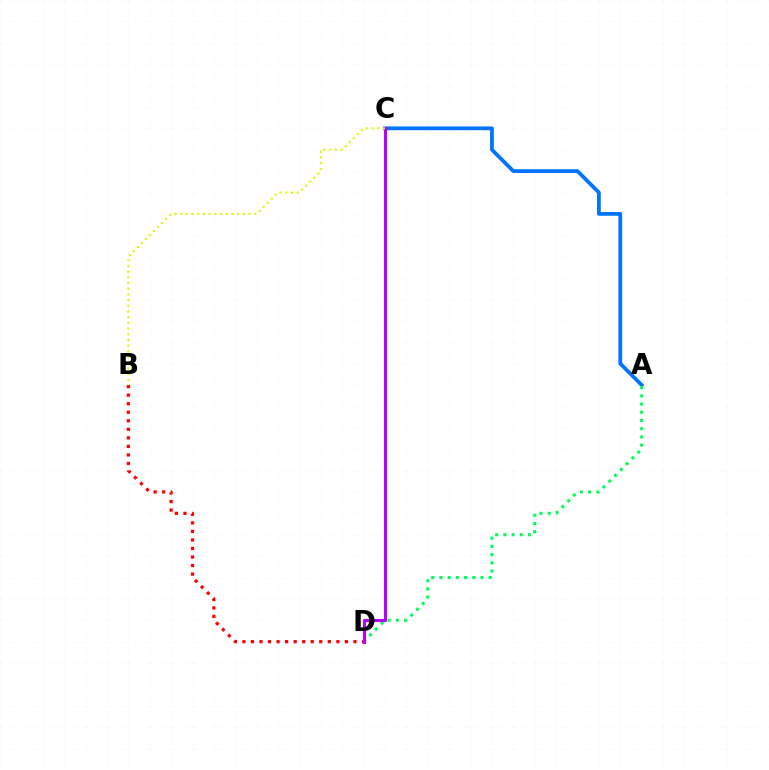{('B', 'D'): [{'color': '#ff0000', 'line_style': 'dotted', 'thickness': 2.32}], ('A', 'C'): [{'color': '#0074ff', 'line_style': 'solid', 'thickness': 2.71}], ('A', 'D'): [{'color': '#00ff5c', 'line_style': 'dotted', 'thickness': 2.23}], ('C', 'D'): [{'color': '#b900ff', 'line_style': 'solid', 'thickness': 2.22}], ('B', 'C'): [{'color': '#d1ff00', 'line_style': 'dotted', 'thickness': 1.55}]}